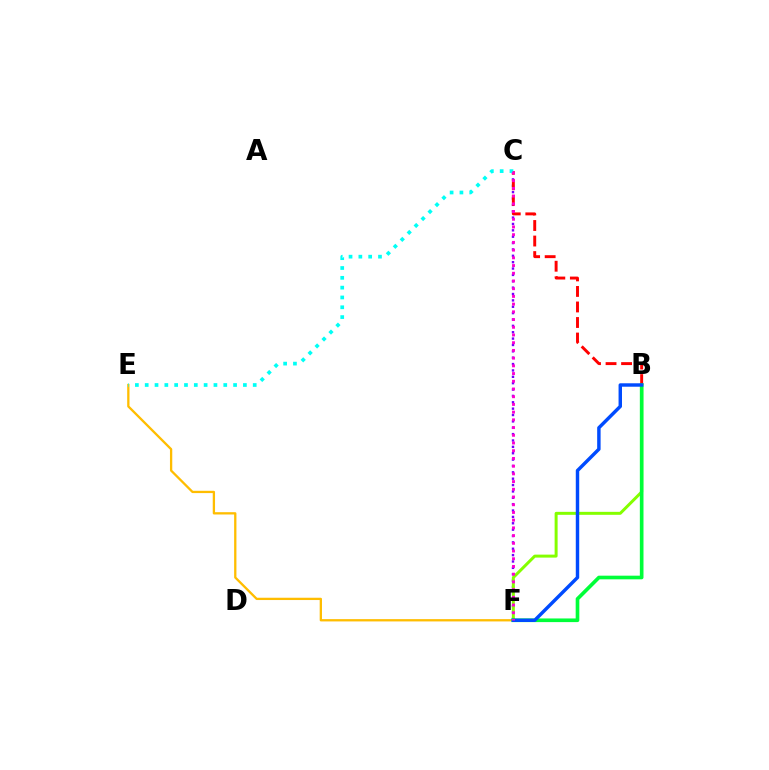{('C', 'F'): [{'color': '#7200ff', 'line_style': 'dotted', 'thickness': 1.73}, {'color': '#ff00cf', 'line_style': 'dotted', 'thickness': 2.1}], ('E', 'F'): [{'color': '#ffbd00', 'line_style': 'solid', 'thickness': 1.65}], ('B', 'F'): [{'color': '#84ff00', 'line_style': 'solid', 'thickness': 2.14}, {'color': '#00ff39', 'line_style': 'solid', 'thickness': 2.63}, {'color': '#004bff', 'line_style': 'solid', 'thickness': 2.47}], ('B', 'C'): [{'color': '#ff0000', 'line_style': 'dashed', 'thickness': 2.11}], ('C', 'E'): [{'color': '#00fff6', 'line_style': 'dotted', 'thickness': 2.67}]}